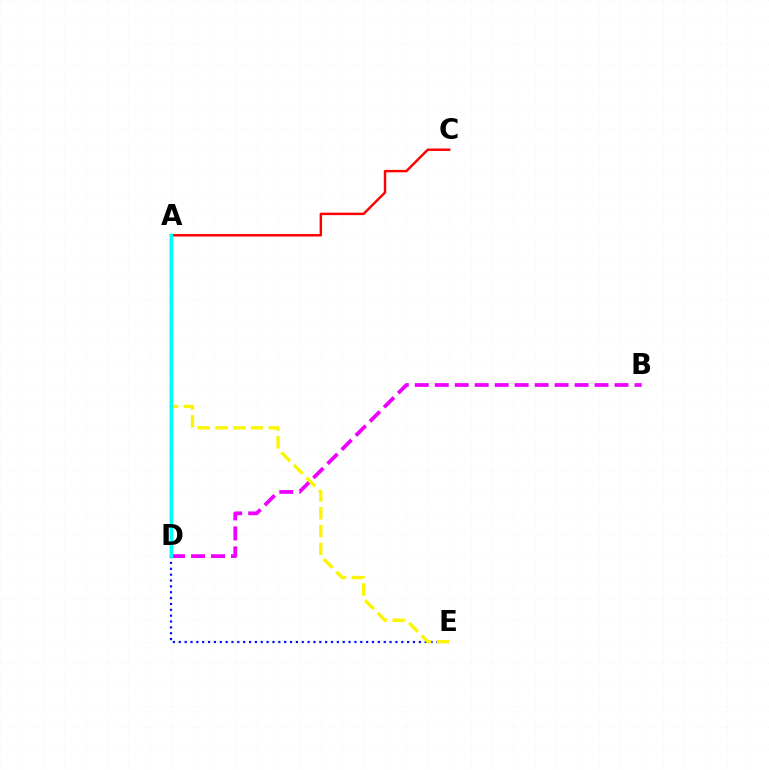{('D', 'E'): [{'color': '#0010ff', 'line_style': 'dotted', 'thickness': 1.59}], ('A', 'C'): [{'color': '#ff0000', 'line_style': 'solid', 'thickness': 1.76}], ('A', 'D'): [{'color': '#08ff00', 'line_style': 'solid', 'thickness': 1.78}, {'color': '#00fff6', 'line_style': 'solid', 'thickness': 2.42}], ('B', 'D'): [{'color': '#ee00ff', 'line_style': 'dashed', 'thickness': 2.71}], ('A', 'E'): [{'color': '#fcf500', 'line_style': 'dashed', 'thickness': 2.41}]}